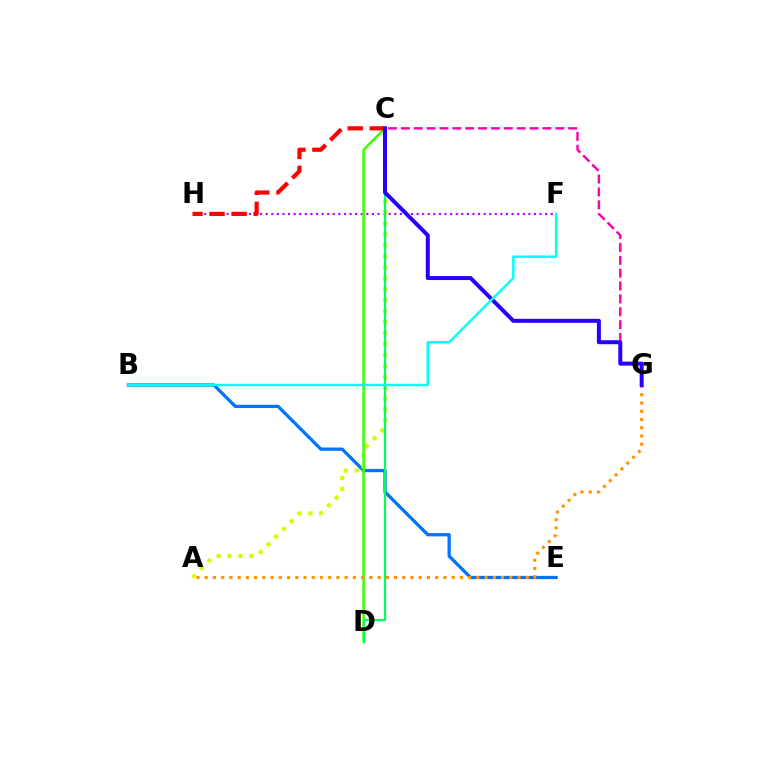{('C', 'G'): [{'color': '#ff00ac', 'line_style': 'dashed', 'thickness': 1.75}, {'color': '#2500ff', 'line_style': 'solid', 'thickness': 2.87}], ('B', 'E'): [{'color': '#0074ff', 'line_style': 'solid', 'thickness': 2.36}], ('F', 'H'): [{'color': '#b900ff', 'line_style': 'dotted', 'thickness': 1.52}], ('A', 'C'): [{'color': '#d1ff00', 'line_style': 'dotted', 'thickness': 2.97}], ('C', 'D'): [{'color': '#3dff00', 'line_style': 'solid', 'thickness': 1.81}, {'color': '#00ff5c', 'line_style': 'solid', 'thickness': 1.56}], ('C', 'H'): [{'color': '#ff0000', 'line_style': 'dashed', 'thickness': 3.0}], ('A', 'G'): [{'color': '#ff9400', 'line_style': 'dotted', 'thickness': 2.24}], ('B', 'F'): [{'color': '#00fff6', 'line_style': 'solid', 'thickness': 1.75}]}